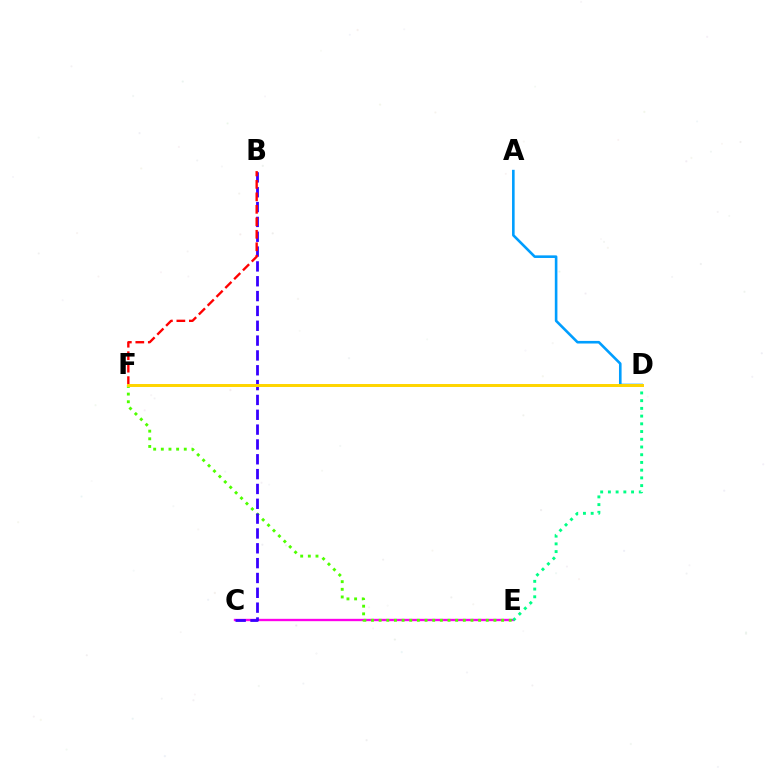{('C', 'E'): [{'color': '#ff00ed', 'line_style': 'solid', 'thickness': 1.69}], ('D', 'E'): [{'color': '#00ff86', 'line_style': 'dotted', 'thickness': 2.1}], ('E', 'F'): [{'color': '#4fff00', 'line_style': 'dotted', 'thickness': 2.08}], ('B', 'C'): [{'color': '#3700ff', 'line_style': 'dashed', 'thickness': 2.02}], ('B', 'F'): [{'color': '#ff0000', 'line_style': 'dashed', 'thickness': 1.69}], ('A', 'D'): [{'color': '#009eff', 'line_style': 'solid', 'thickness': 1.88}], ('D', 'F'): [{'color': '#ffd500', 'line_style': 'solid', 'thickness': 2.14}]}